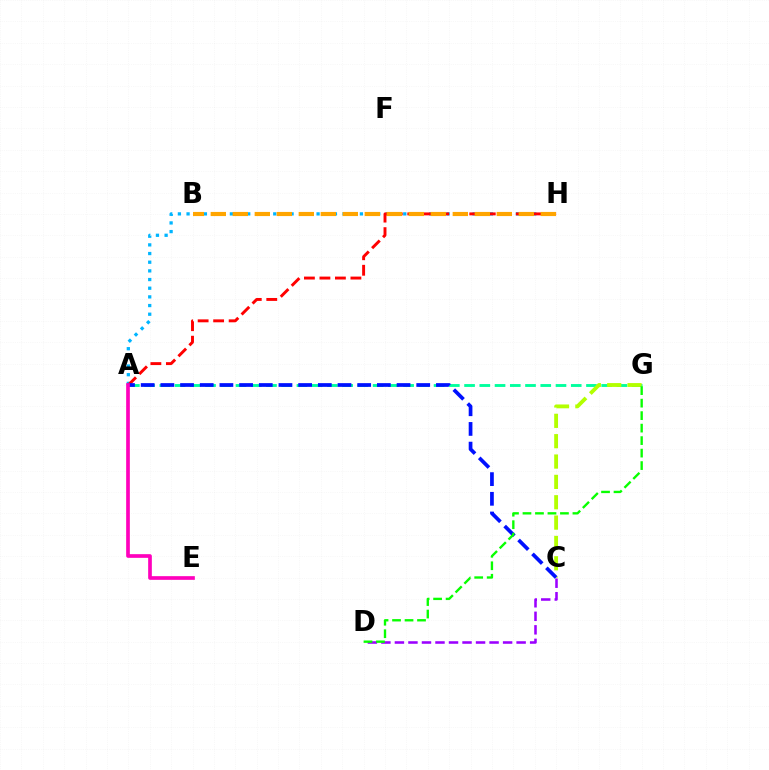{('A', 'H'): [{'color': '#00b5ff', 'line_style': 'dotted', 'thickness': 2.35}, {'color': '#ff0000', 'line_style': 'dashed', 'thickness': 2.11}], ('A', 'G'): [{'color': '#00ff9d', 'line_style': 'dashed', 'thickness': 2.07}], ('B', 'H'): [{'color': '#ffa500', 'line_style': 'dashed', 'thickness': 2.99}], ('C', 'D'): [{'color': '#9b00ff', 'line_style': 'dashed', 'thickness': 1.84}], ('C', 'G'): [{'color': '#b3ff00', 'line_style': 'dashed', 'thickness': 2.76}], ('A', 'C'): [{'color': '#0010ff', 'line_style': 'dashed', 'thickness': 2.67}], ('D', 'G'): [{'color': '#08ff00', 'line_style': 'dashed', 'thickness': 1.7}], ('A', 'E'): [{'color': '#ff00bd', 'line_style': 'solid', 'thickness': 2.65}]}